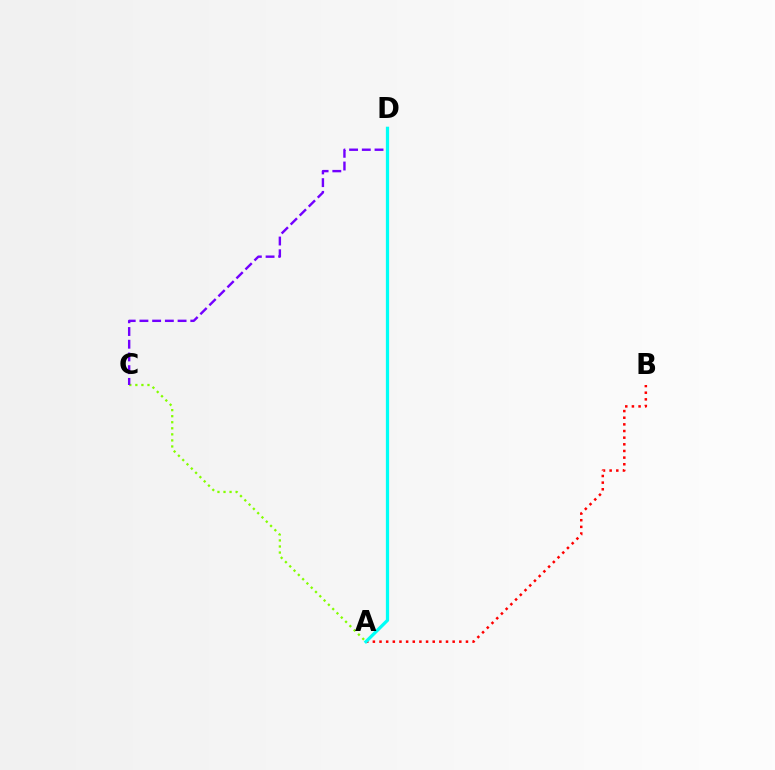{('A', 'C'): [{'color': '#84ff00', 'line_style': 'dotted', 'thickness': 1.64}], ('A', 'B'): [{'color': '#ff0000', 'line_style': 'dotted', 'thickness': 1.81}], ('C', 'D'): [{'color': '#7200ff', 'line_style': 'dashed', 'thickness': 1.73}], ('A', 'D'): [{'color': '#00fff6', 'line_style': 'solid', 'thickness': 2.34}]}